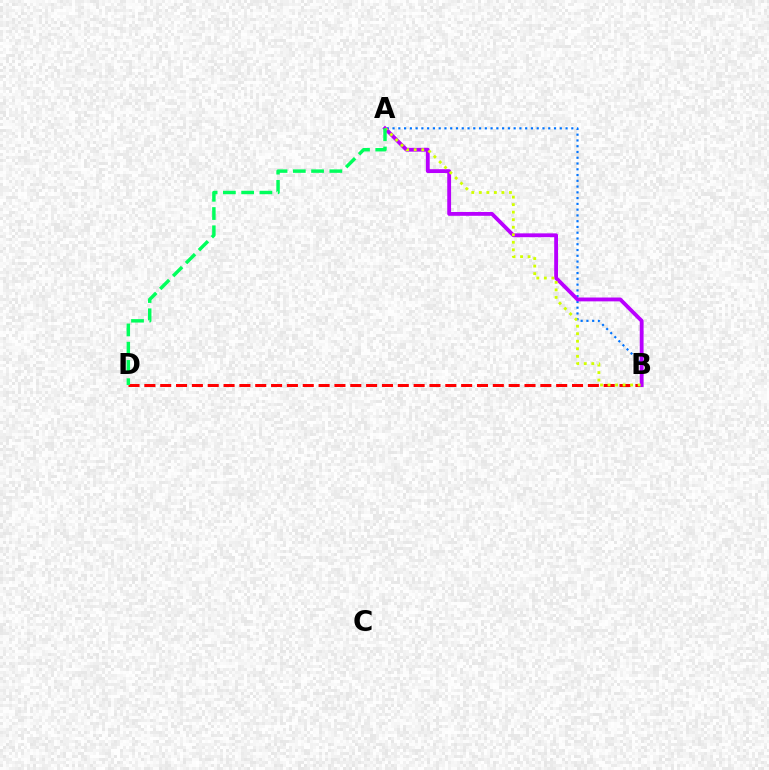{('A', 'B'): [{'color': '#0074ff', 'line_style': 'dotted', 'thickness': 1.57}, {'color': '#b900ff', 'line_style': 'solid', 'thickness': 2.76}, {'color': '#d1ff00', 'line_style': 'dotted', 'thickness': 2.05}], ('B', 'D'): [{'color': '#ff0000', 'line_style': 'dashed', 'thickness': 2.15}], ('A', 'D'): [{'color': '#00ff5c', 'line_style': 'dashed', 'thickness': 2.48}]}